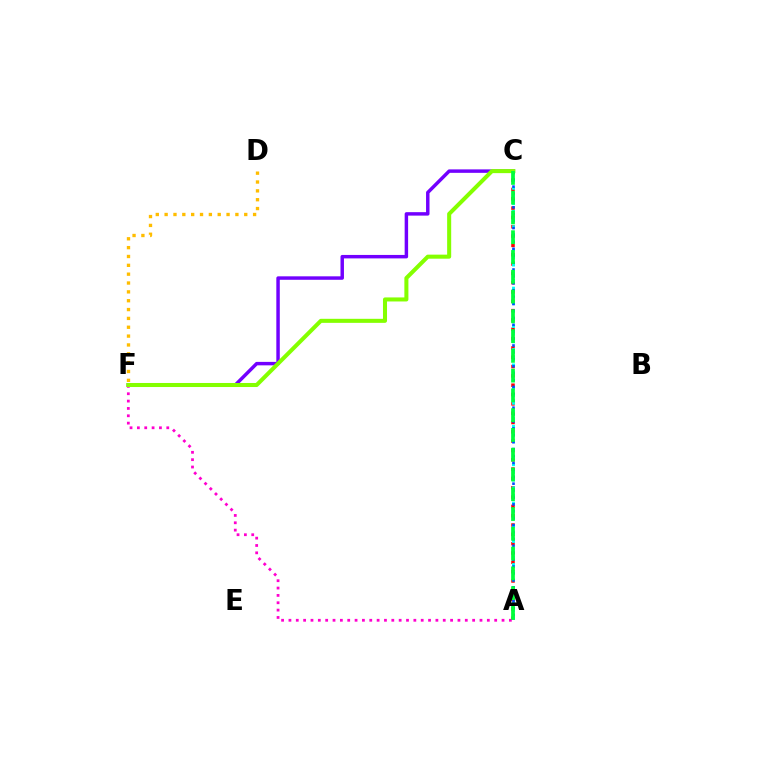{('A', 'C'): [{'color': '#ff0000', 'line_style': 'dotted', 'thickness': 2.53}, {'color': '#00fff6', 'line_style': 'dotted', 'thickness': 2.09}, {'color': '#004bff', 'line_style': 'dotted', 'thickness': 1.88}, {'color': '#00ff39', 'line_style': 'dashed', 'thickness': 2.69}], ('D', 'F'): [{'color': '#ffbd00', 'line_style': 'dotted', 'thickness': 2.4}], ('A', 'F'): [{'color': '#ff00cf', 'line_style': 'dotted', 'thickness': 2.0}], ('C', 'F'): [{'color': '#7200ff', 'line_style': 'solid', 'thickness': 2.49}, {'color': '#84ff00', 'line_style': 'solid', 'thickness': 2.91}]}